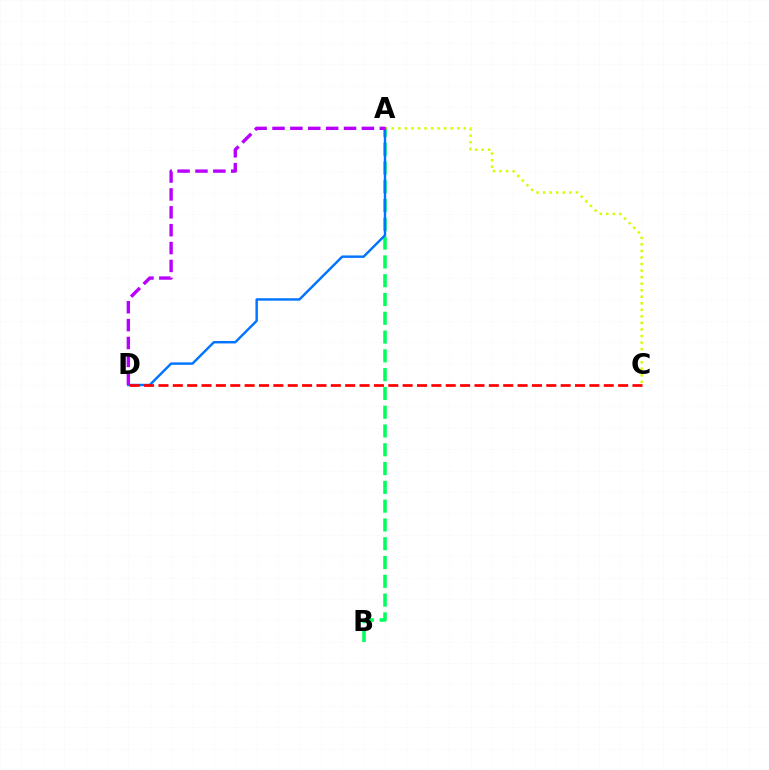{('A', 'B'): [{'color': '#00ff5c', 'line_style': 'dashed', 'thickness': 2.55}], ('A', 'C'): [{'color': '#d1ff00', 'line_style': 'dotted', 'thickness': 1.78}], ('A', 'D'): [{'color': '#0074ff', 'line_style': 'solid', 'thickness': 1.75}, {'color': '#b900ff', 'line_style': 'dashed', 'thickness': 2.43}], ('C', 'D'): [{'color': '#ff0000', 'line_style': 'dashed', 'thickness': 1.95}]}